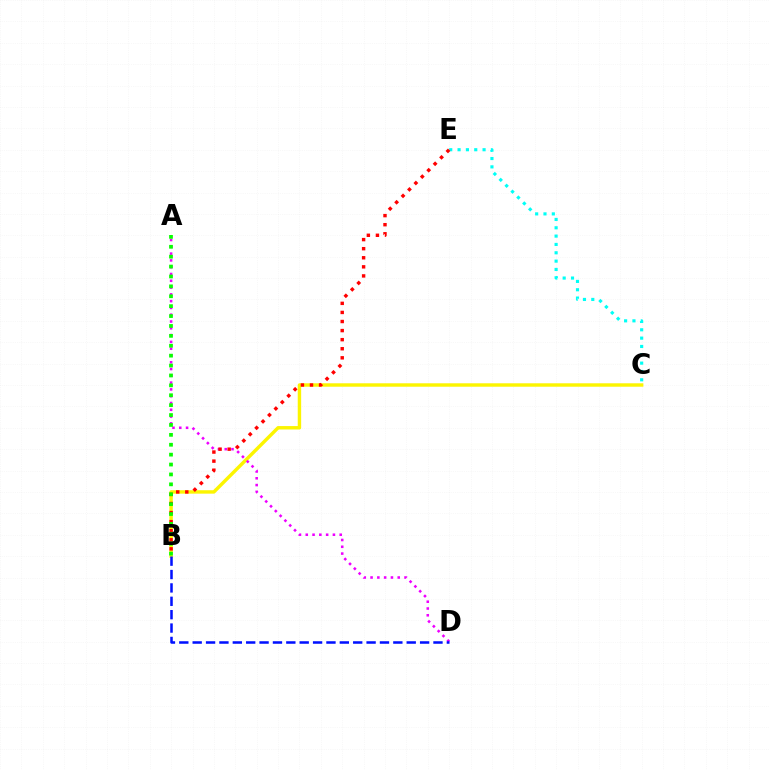{('B', 'C'): [{'color': '#fcf500', 'line_style': 'solid', 'thickness': 2.47}], ('C', 'E'): [{'color': '#00fff6', 'line_style': 'dotted', 'thickness': 2.26}], ('A', 'D'): [{'color': '#ee00ff', 'line_style': 'dotted', 'thickness': 1.84}], ('B', 'E'): [{'color': '#ff0000', 'line_style': 'dotted', 'thickness': 2.47}], ('A', 'B'): [{'color': '#08ff00', 'line_style': 'dotted', 'thickness': 2.69}], ('B', 'D'): [{'color': '#0010ff', 'line_style': 'dashed', 'thickness': 1.82}]}